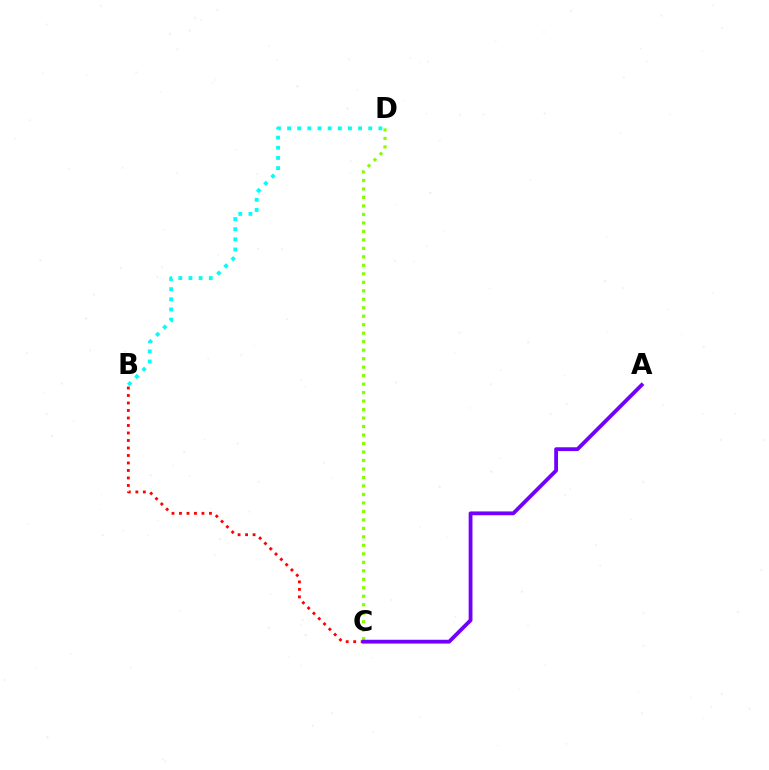{('C', 'D'): [{'color': '#84ff00', 'line_style': 'dotted', 'thickness': 2.31}], ('B', 'C'): [{'color': '#ff0000', 'line_style': 'dotted', 'thickness': 2.04}], ('A', 'C'): [{'color': '#7200ff', 'line_style': 'solid', 'thickness': 2.74}], ('B', 'D'): [{'color': '#00fff6', 'line_style': 'dotted', 'thickness': 2.76}]}